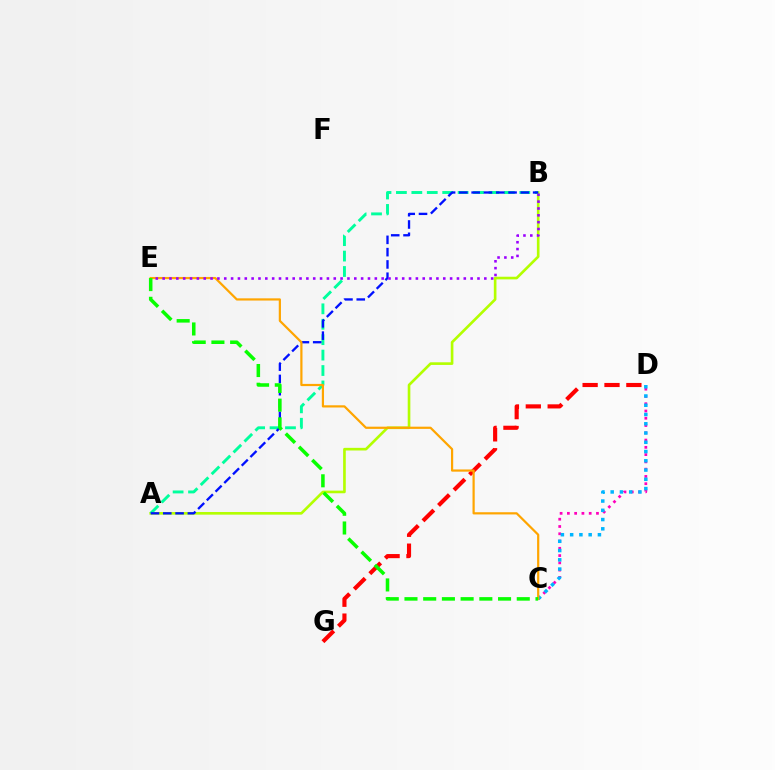{('A', 'B'): [{'color': '#b3ff00', 'line_style': 'solid', 'thickness': 1.9}, {'color': '#00ff9d', 'line_style': 'dashed', 'thickness': 2.1}, {'color': '#0010ff', 'line_style': 'dashed', 'thickness': 1.67}], ('C', 'D'): [{'color': '#ff00bd', 'line_style': 'dotted', 'thickness': 1.98}, {'color': '#00b5ff', 'line_style': 'dotted', 'thickness': 2.52}], ('D', 'G'): [{'color': '#ff0000', 'line_style': 'dashed', 'thickness': 2.97}], ('C', 'E'): [{'color': '#ffa500', 'line_style': 'solid', 'thickness': 1.59}, {'color': '#08ff00', 'line_style': 'dashed', 'thickness': 2.54}], ('B', 'E'): [{'color': '#9b00ff', 'line_style': 'dotted', 'thickness': 1.86}]}